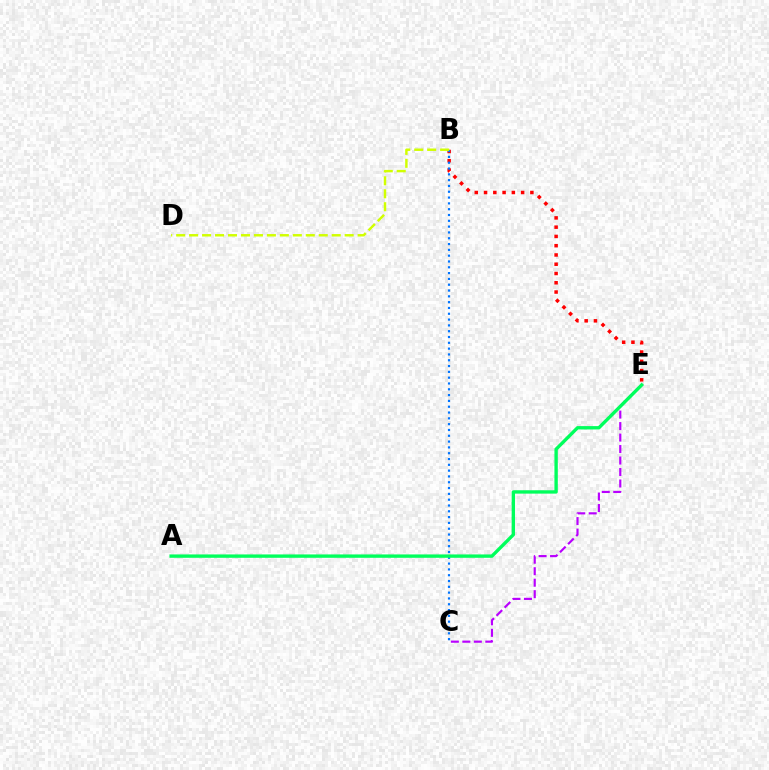{('C', 'E'): [{'color': '#b900ff', 'line_style': 'dashed', 'thickness': 1.56}], ('B', 'E'): [{'color': '#ff0000', 'line_style': 'dotted', 'thickness': 2.52}], ('B', 'C'): [{'color': '#0074ff', 'line_style': 'dotted', 'thickness': 1.58}], ('B', 'D'): [{'color': '#d1ff00', 'line_style': 'dashed', 'thickness': 1.76}], ('A', 'E'): [{'color': '#00ff5c', 'line_style': 'solid', 'thickness': 2.42}]}